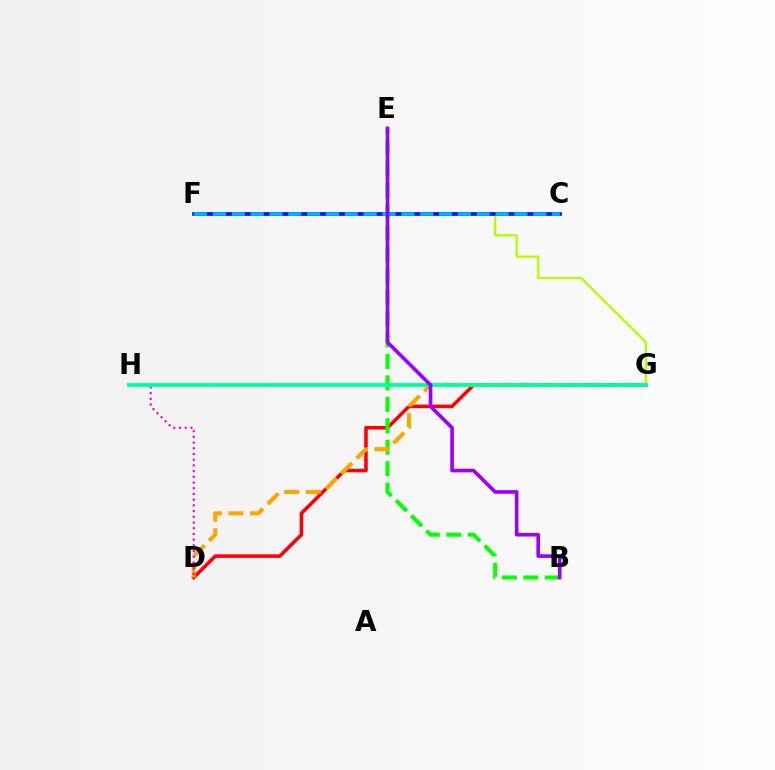{('D', 'G'): [{'color': '#ff0000', 'line_style': 'solid', 'thickness': 2.55}, {'color': '#ffa500', 'line_style': 'dashed', 'thickness': 2.93}], ('B', 'E'): [{'color': '#08ff00', 'line_style': 'dashed', 'thickness': 2.91}, {'color': '#9b00ff', 'line_style': 'solid', 'thickness': 2.61}], ('F', 'G'): [{'color': '#b3ff00', 'line_style': 'solid', 'thickness': 1.67}], ('C', 'F'): [{'color': '#0010ff', 'line_style': 'solid', 'thickness': 2.64}, {'color': '#00b5ff', 'line_style': 'dashed', 'thickness': 2.56}], ('D', 'H'): [{'color': '#ff00bd', 'line_style': 'dotted', 'thickness': 1.55}], ('G', 'H'): [{'color': '#00ff9d', 'line_style': 'solid', 'thickness': 2.74}]}